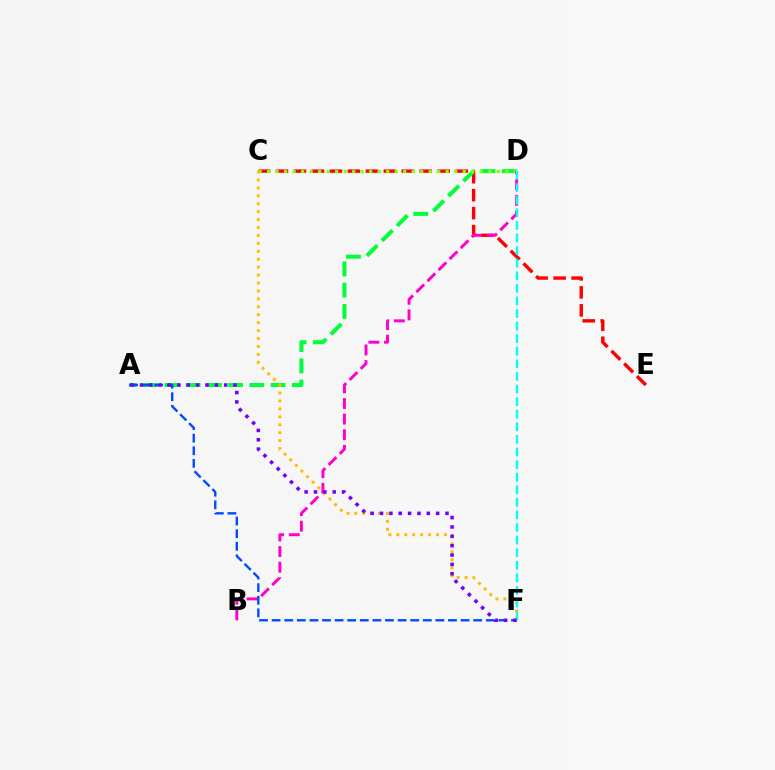{('C', 'E'): [{'color': '#ff0000', 'line_style': 'dashed', 'thickness': 2.44}], ('A', 'D'): [{'color': '#00ff39', 'line_style': 'dashed', 'thickness': 2.88}], ('C', 'D'): [{'color': '#84ff00', 'line_style': 'dotted', 'thickness': 2.31}], ('B', 'D'): [{'color': '#ff00cf', 'line_style': 'dashed', 'thickness': 2.12}], ('A', 'F'): [{'color': '#004bff', 'line_style': 'dashed', 'thickness': 1.71}, {'color': '#7200ff', 'line_style': 'dotted', 'thickness': 2.54}], ('C', 'F'): [{'color': '#ffbd00', 'line_style': 'dotted', 'thickness': 2.15}], ('D', 'F'): [{'color': '#00fff6', 'line_style': 'dashed', 'thickness': 1.71}]}